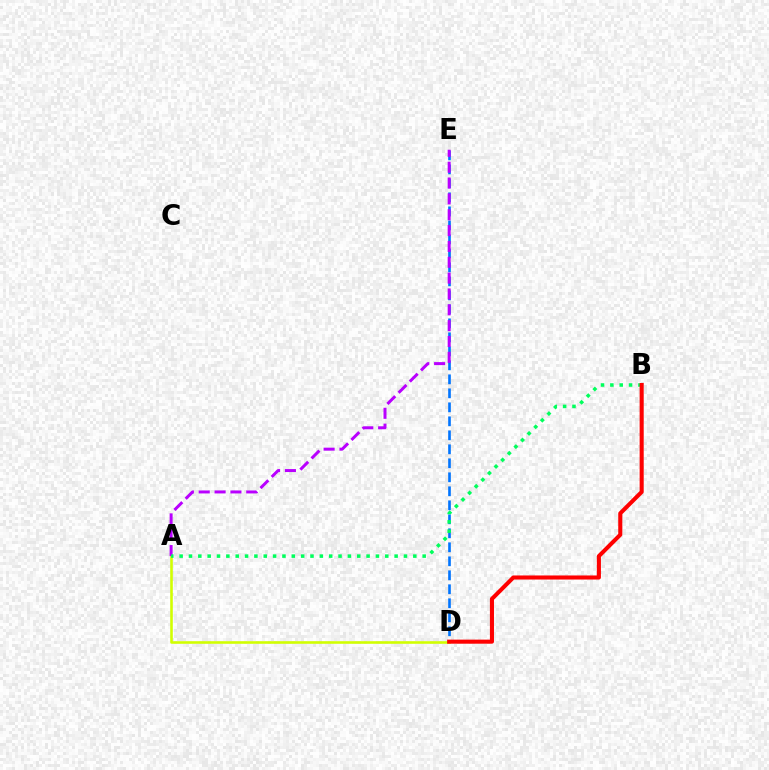{('A', 'D'): [{'color': '#d1ff00', 'line_style': 'solid', 'thickness': 1.87}], ('D', 'E'): [{'color': '#0074ff', 'line_style': 'dashed', 'thickness': 1.9}], ('A', 'E'): [{'color': '#b900ff', 'line_style': 'dashed', 'thickness': 2.15}], ('A', 'B'): [{'color': '#00ff5c', 'line_style': 'dotted', 'thickness': 2.54}], ('B', 'D'): [{'color': '#ff0000', 'line_style': 'solid', 'thickness': 2.93}]}